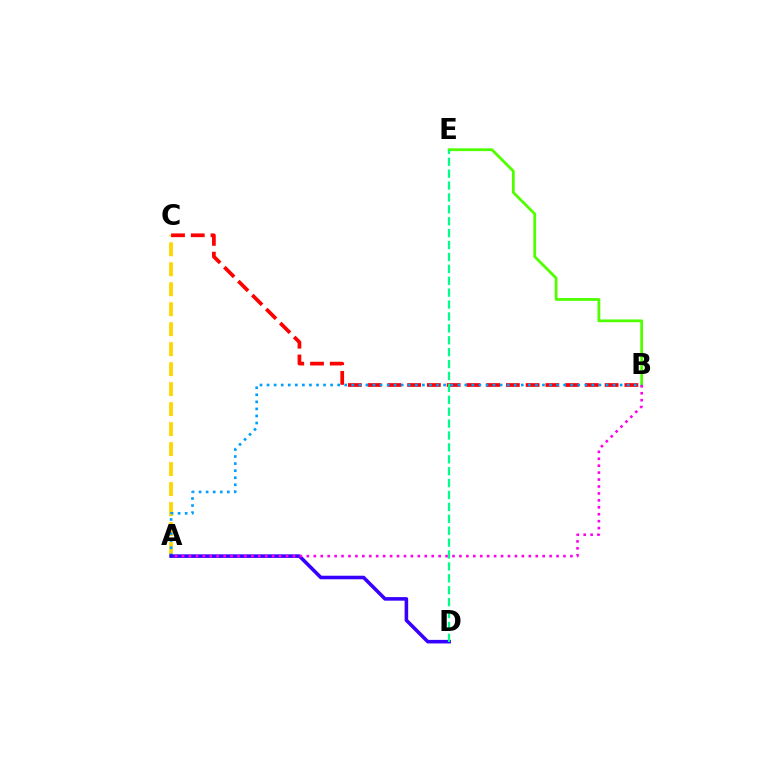{('A', 'C'): [{'color': '#ffd500', 'line_style': 'dashed', 'thickness': 2.71}], ('B', 'E'): [{'color': '#4fff00', 'line_style': 'solid', 'thickness': 2.0}], ('B', 'C'): [{'color': '#ff0000', 'line_style': 'dashed', 'thickness': 2.68}], ('A', 'B'): [{'color': '#009eff', 'line_style': 'dotted', 'thickness': 1.92}, {'color': '#ff00ed', 'line_style': 'dotted', 'thickness': 1.88}], ('A', 'D'): [{'color': '#3700ff', 'line_style': 'solid', 'thickness': 2.56}], ('D', 'E'): [{'color': '#00ff86', 'line_style': 'dashed', 'thickness': 1.62}]}